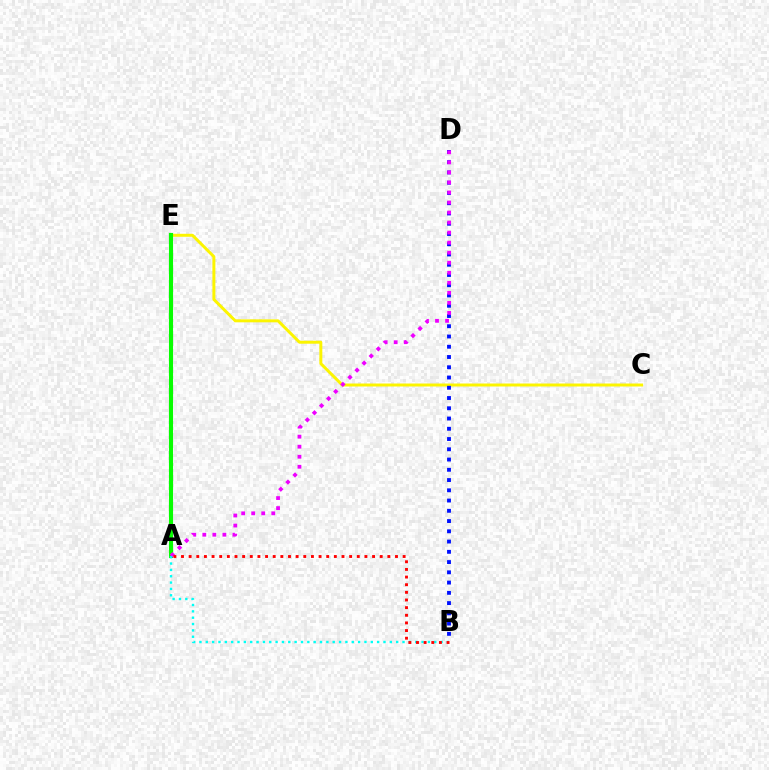{('C', 'E'): [{'color': '#fcf500', 'line_style': 'solid', 'thickness': 2.14}], ('A', 'E'): [{'color': '#08ff00', 'line_style': 'solid', 'thickness': 2.95}], ('B', 'D'): [{'color': '#0010ff', 'line_style': 'dotted', 'thickness': 2.79}], ('A', 'D'): [{'color': '#ee00ff', 'line_style': 'dotted', 'thickness': 2.73}], ('A', 'B'): [{'color': '#00fff6', 'line_style': 'dotted', 'thickness': 1.72}, {'color': '#ff0000', 'line_style': 'dotted', 'thickness': 2.08}]}